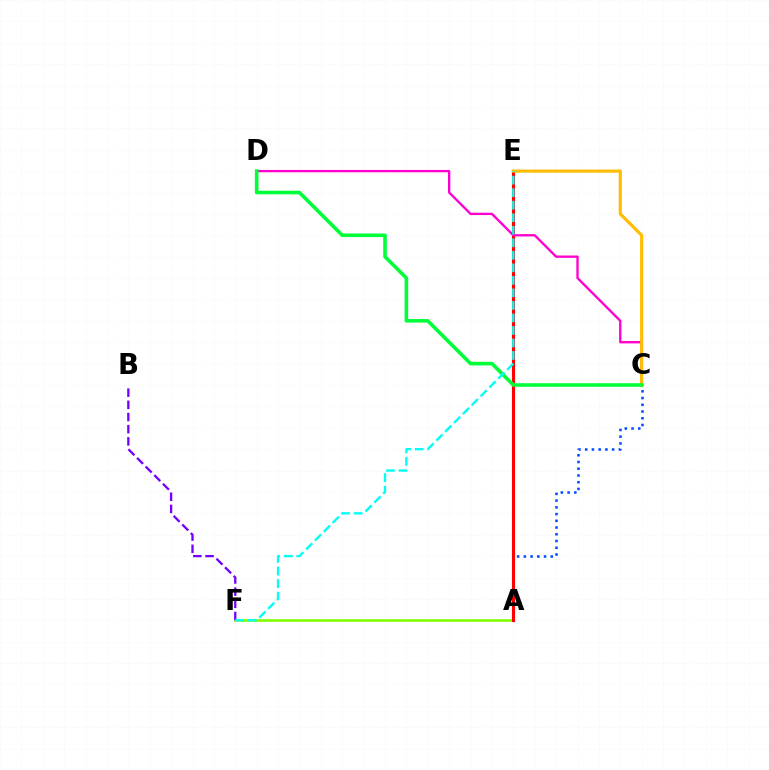{('A', 'F'): [{'color': '#84ff00', 'line_style': 'solid', 'thickness': 1.93}], ('B', 'F'): [{'color': '#7200ff', 'line_style': 'dashed', 'thickness': 1.66}], ('A', 'C'): [{'color': '#004bff', 'line_style': 'dotted', 'thickness': 1.83}], ('A', 'E'): [{'color': '#ff0000', 'line_style': 'solid', 'thickness': 2.25}], ('C', 'D'): [{'color': '#ff00cf', 'line_style': 'solid', 'thickness': 1.68}, {'color': '#00ff39', 'line_style': 'solid', 'thickness': 2.58}], ('C', 'E'): [{'color': '#ffbd00', 'line_style': 'solid', 'thickness': 2.28}], ('E', 'F'): [{'color': '#00fff6', 'line_style': 'dashed', 'thickness': 1.7}]}